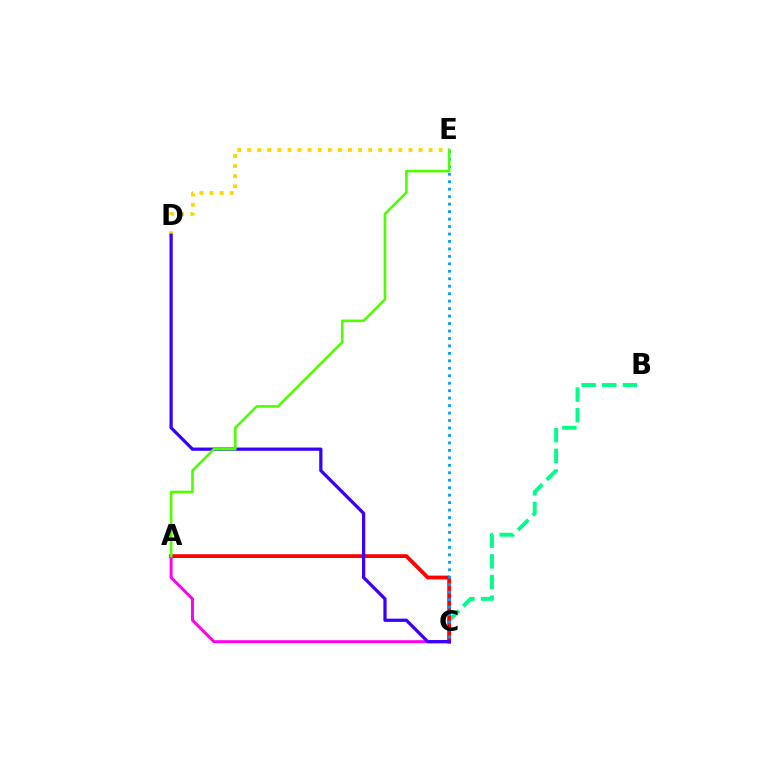{('B', 'C'): [{'color': '#00ff86', 'line_style': 'dashed', 'thickness': 2.81}], ('A', 'C'): [{'color': '#ff0000', 'line_style': 'solid', 'thickness': 2.74}, {'color': '#ff00ed', 'line_style': 'solid', 'thickness': 2.13}], ('D', 'E'): [{'color': '#ffd500', 'line_style': 'dotted', 'thickness': 2.74}], ('C', 'E'): [{'color': '#009eff', 'line_style': 'dotted', 'thickness': 2.03}], ('C', 'D'): [{'color': '#3700ff', 'line_style': 'solid', 'thickness': 2.33}], ('A', 'E'): [{'color': '#4fff00', 'line_style': 'solid', 'thickness': 1.86}]}